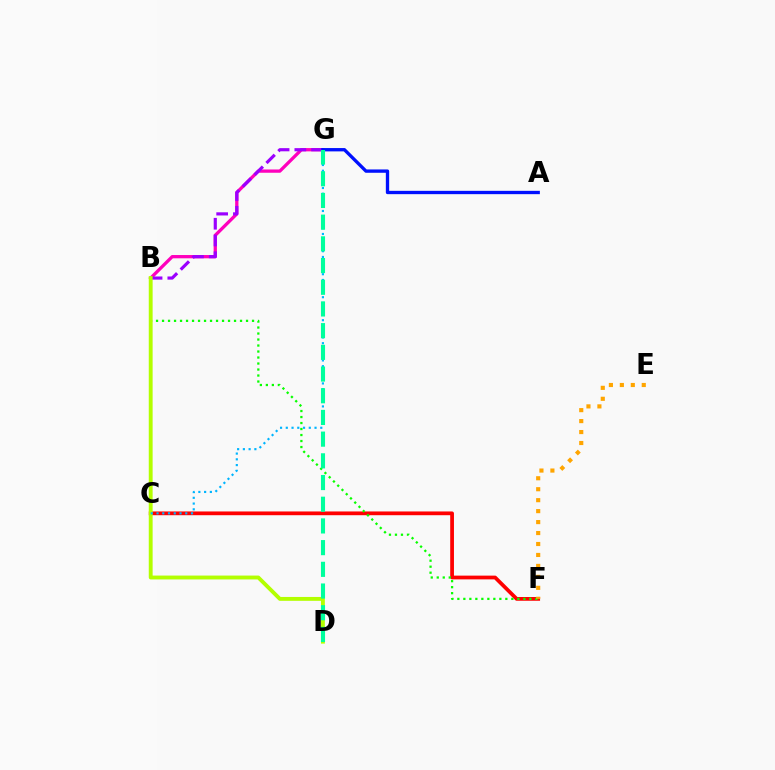{('B', 'G'): [{'color': '#ff00bd', 'line_style': 'solid', 'thickness': 2.36}, {'color': '#9b00ff', 'line_style': 'dashed', 'thickness': 2.27}], ('C', 'F'): [{'color': '#ff0000', 'line_style': 'solid', 'thickness': 2.7}], ('B', 'F'): [{'color': '#08ff00', 'line_style': 'dotted', 'thickness': 1.63}], ('E', 'F'): [{'color': '#ffa500', 'line_style': 'dotted', 'thickness': 2.98}], ('B', 'D'): [{'color': '#b3ff00', 'line_style': 'solid', 'thickness': 2.79}], ('C', 'G'): [{'color': '#00b5ff', 'line_style': 'dotted', 'thickness': 1.56}], ('A', 'G'): [{'color': '#0010ff', 'line_style': 'solid', 'thickness': 2.4}], ('D', 'G'): [{'color': '#00ff9d', 'line_style': 'dashed', 'thickness': 2.95}]}